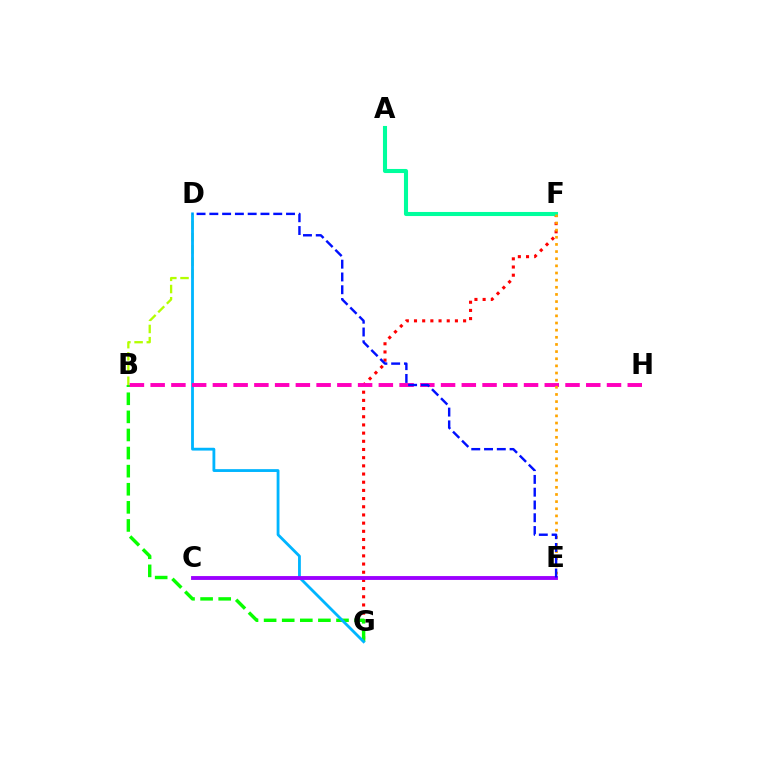{('B', 'D'): [{'color': '#b3ff00', 'line_style': 'dashed', 'thickness': 1.66}], ('F', 'G'): [{'color': '#ff0000', 'line_style': 'dotted', 'thickness': 2.22}], ('A', 'F'): [{'color': '#00ff9d', 'line_style': 'solid', 'thickness': 2.93}], ('B', 'G'): [{'color': '#08ff00', 'line_style': 'dashed', 'thickness': 2.46}], ('D', 'G'): [{'color': '#00b5ff', 'line_style': 'solid', 'thickness': 2.03}], ('B', 'H'): [{'color': '#ff00bd', 'line_style': 'dashed', 'thickness': 2.82}], ('C', 'E'): [{'color': '#9b00ff', 'line_style': 'solid', 'thickness': 2.78}], ('E', 'F'): [{'color': '#ffa500', 'line_style': 'dotted', 'thickness': 1.94}], ('D', 'E'): [{'color': '#0010ff', 'line_style': 'dashed', 'thickness': 1.74}]}